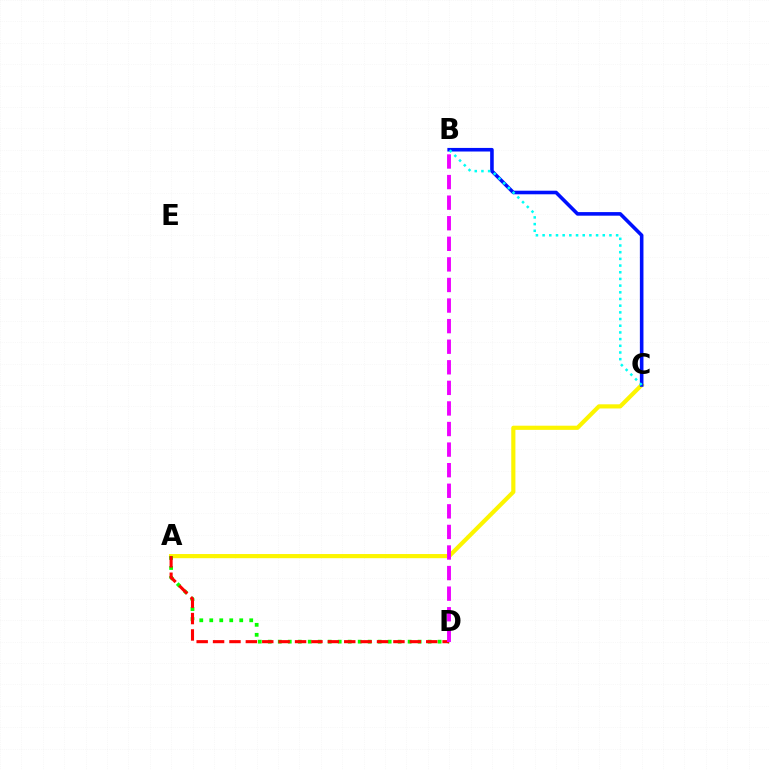{('A', 'C'): [{'color': '#fcf500', 'line_style': 'solid', 'thickness': 2.99}], ('B', 'C'): [{'color': '#0010ff', 'line_style': 'solid', 'thickness': 2.58}, {'color': '#00fff6', 'line_style': 'dotted', 'thickness': 1.82}], ('A', 'D'): [{'color': '#08ff00', 'line_style': 'dotted', 'thickness': 2.71}, {'color': '#ff0000', 'line_style': 'dashed', 'thickness': 2.23}], ('B', 'D'): [{'color': '#ee00ff', 'line_style': 'dashed', 'thickness': 2.8}]}